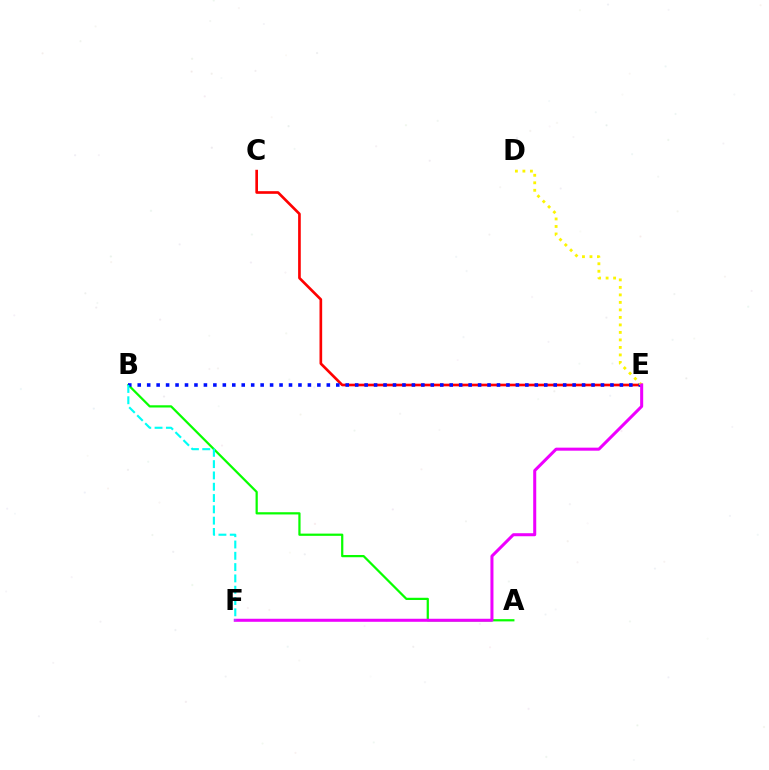{('C', 'E'): [{'color': '#ff0000', 'line_style': 'solid', 'thickness': 1.91}], ('A', 'B'): [{'color': '#08ff00', 'line_style': 'solid', 'thickness': 1.61}], ('B', 'E'): [{'color': '#0010ff', 'line_style': 'dotted', 'thickness': 2.57}], ('D', 'E'): [{'color': '#fcf500', 'line_style': 'dotted', 'thickness': 2.04}], ('E', 'F'): [{'color': '#ee00ff', 'line_style': 'solid', 'thickness': 2.18}], ('B', 'F'): [{'color': '#00fff6', 'line_style': 'dashed', 'thickness': 1.54}]}